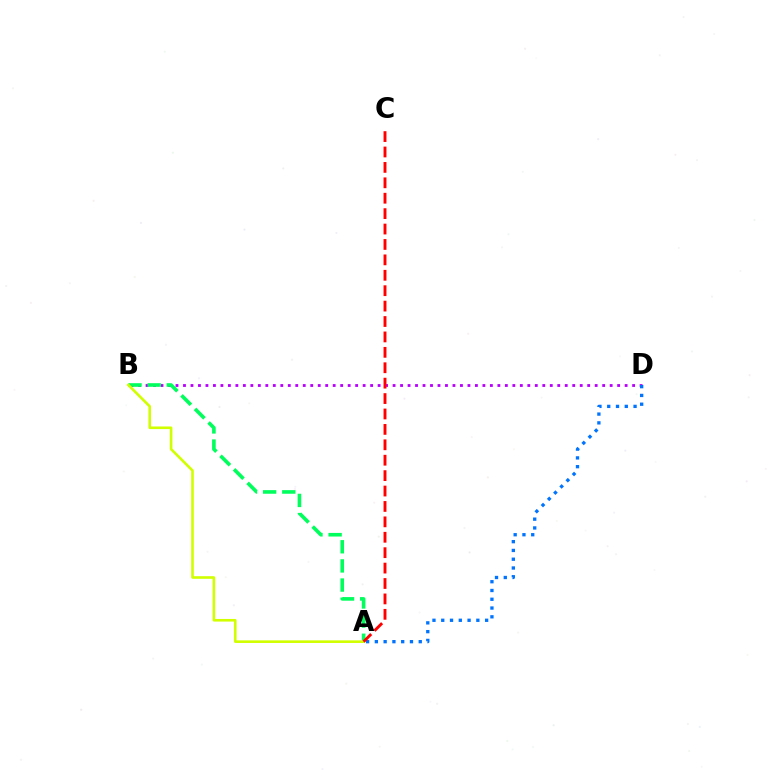{('B', 'D'): [{'color': '#b900ff', 'line_style': 'dotted', 'thickness': 2.03}], ('A', 'D'): [{'color': '#0074ff', 'line_style': 'dotted', 'thickness': 2.38}], ('A', 'B'): [{'color': '#00ff5c', 'line_style': 'dashed', 'thickness': 2.6}, {'color': '#d1ff00', 'line_style': 'solid', 'thickness': 1.89}], ('A', 'C'): [{'color': '#ff0000', 'line_style': 'dashed', 'thickness': 2.09}]}